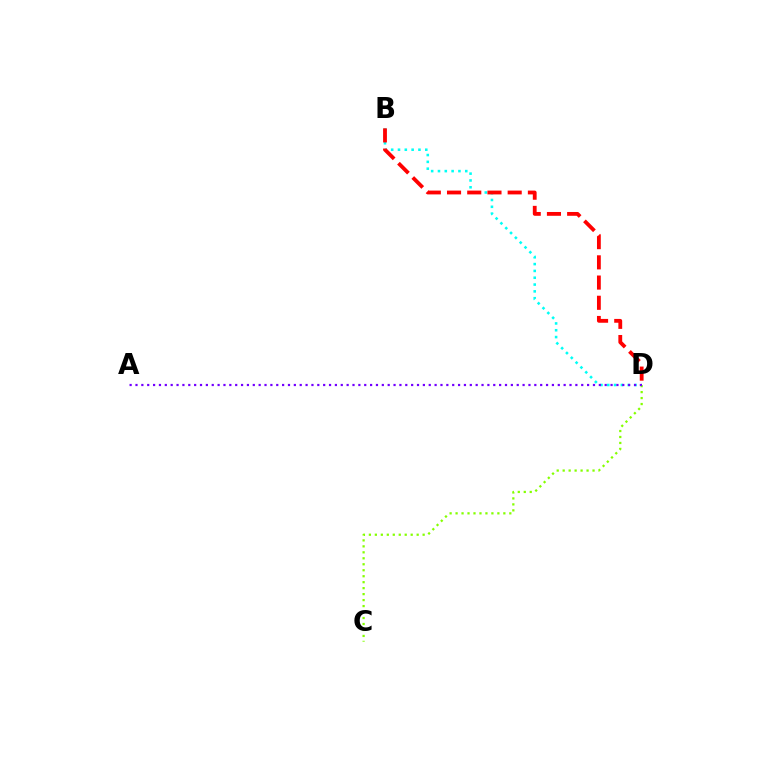{('C', 'D'): [{'color': '#84ff00', 'line_style': 'dotted', 'thickness': 1.62}], ('B', 'D'): [{'color': '#00fff6', 'line_style': 'dotted', 'thickness': 1.85}, {'color': '#ff0000', 'line_style': 'dashed', 'thickness': 2.75}], ('A', 'D'): [{'color': '#7200ff', 'line_style': 'dotted', 'thickness': 1.59}]}